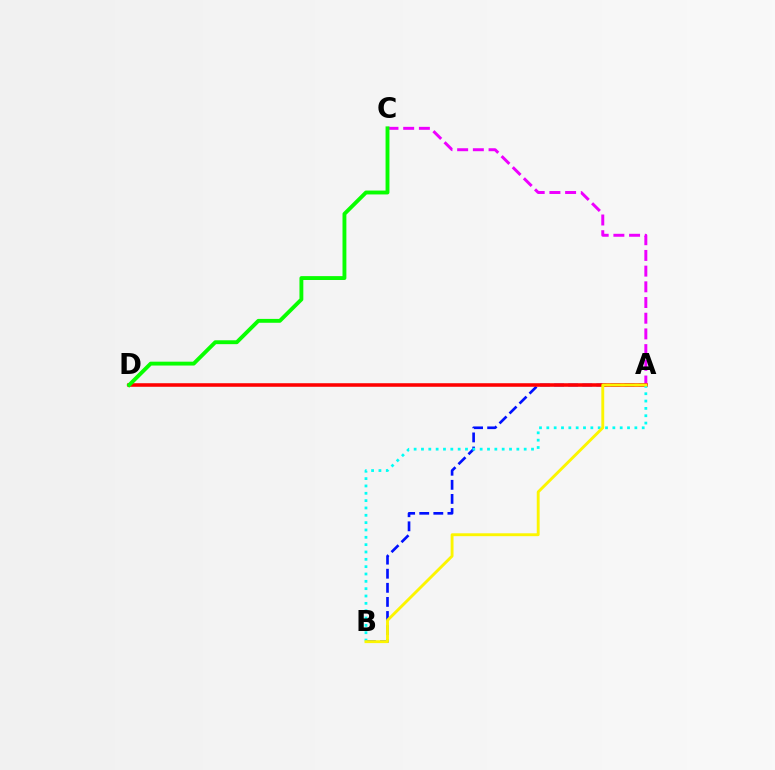{('A', 'C'): [{'color': '#ee00ff', 'line_style': 'dashed', 'thickness': 2.13}], ('A', 'B'): [{'color': '#0010ff', 'line_style': 'dashed', 'thickness': 1.91}, {'color': '#00fff6', 'line_style': 'dotted', 'thickness': 1.99}, {'color': '#fcf500', 'line_style': 'solid', 'thickness': 2.08}], ('A', 'D'): [{'color': '#ff0000', 'line_style': 'solid', 'thickness': 2.56}], ('C', 'D'): [{'color': '#08ff00', 'line_style': 'solid', 'thickness': 2.79}]}